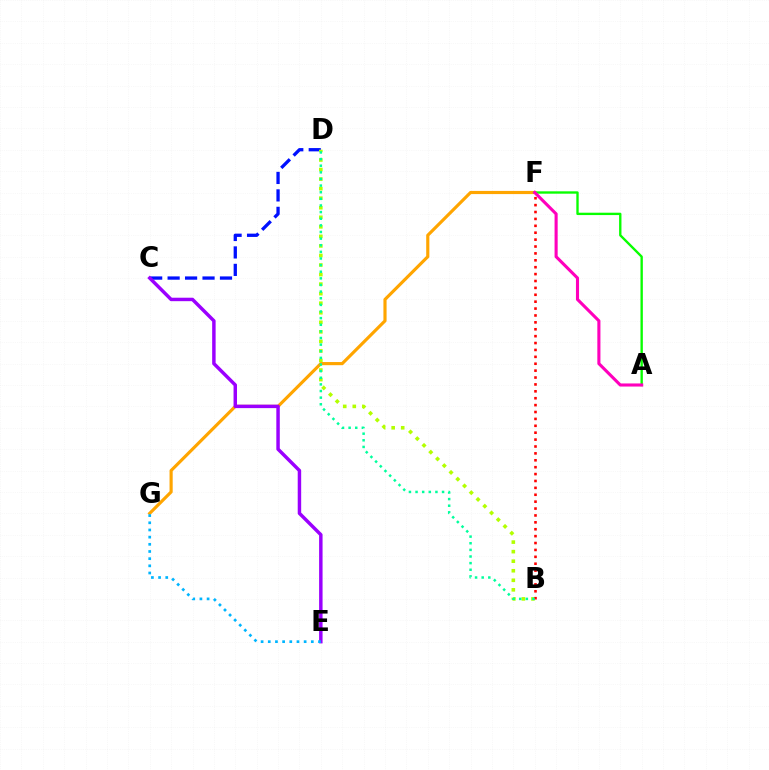{('C', 'D'): [{'color': '#0010ff', 'line_style': 'dashed', 'thickness': 2.37}], ('B', 'D'): [{'color': '#b3ff00', 'line_style': 'dotted', 'thickness': 2.59}, {'color': '#00ff9d', 'line_style': 'dotted', 'thickness': 1.8}], ('F', 'G'): [{'color': '#ffa500', 'line_style': 'solid', 'thickness': 2.27}], ('B', 'F'): [{'color': '#ff0000', 'line_style': 'dotted', 'thickness': 1.87}], ('A', 'F'): [{'color': '#08ff00', 'line_style': 'solid', 'thickness': 1.7}, {'color': '#ff00bd', 'line_style': 'solid', 'thickness': 2.23}], ('C', 'E'): [{'color': '#9b00ff', 'line_style': 'solid', 'thickness': 2.49}], ('E', 'G'): [{'color': '#00b5ff', 'line_style': 'dotted', 'thickness': 1.95}]}